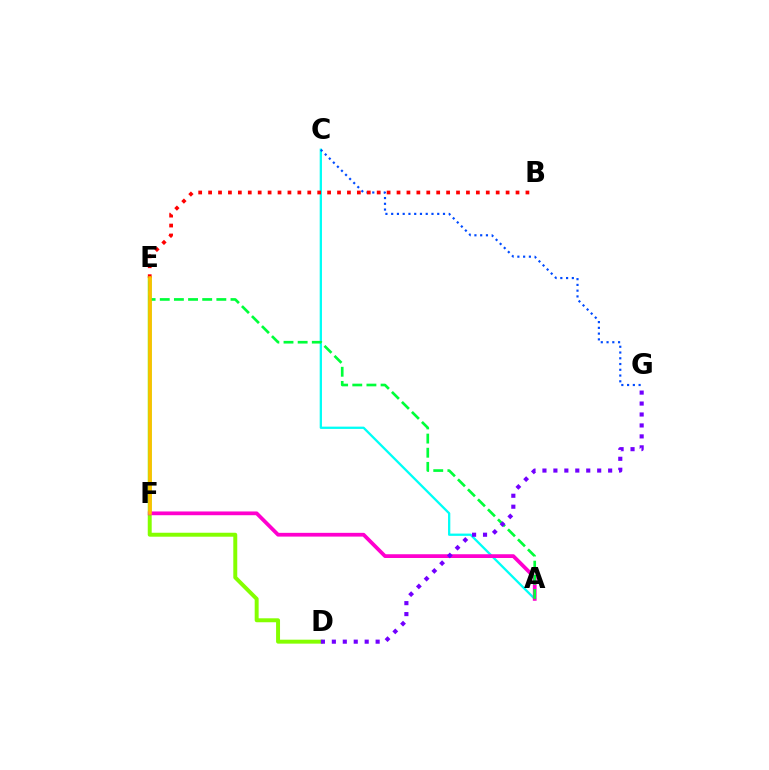{('D', 'E'): [{'color': '#84ff00', 'line_style': 'solid', 'thickness': 2.84}], ('A', 'C'): [{'color': '#00fff6', 'line_style': 'solid', 'thickness': 1.65}], ('C', 'G'): [{'color': '#004bff', 'line_style': 'dotted', 'thickness': 1.56}], ('A', 'F'): [{'color': '#ff00cf', 'line_style': 'solid', 'thickness': 2.7}], ('A', 'E'): [{'color': '#00ff39', 'line_style': 'dashed', 'thickness': 1.92}], ('D', 'G'): [{'color': '#7200ff', 'line_style': 'dotted', 'thickness': 2.97}], ('B', 'E'): [{'color': '#ff0000', 'line_style': 'dotted', 'thickness': 2.69}], ('E', 'F'): [{'color': '#ffbd00', 'line_style': 'solid', 'thickness': 2.56}]}